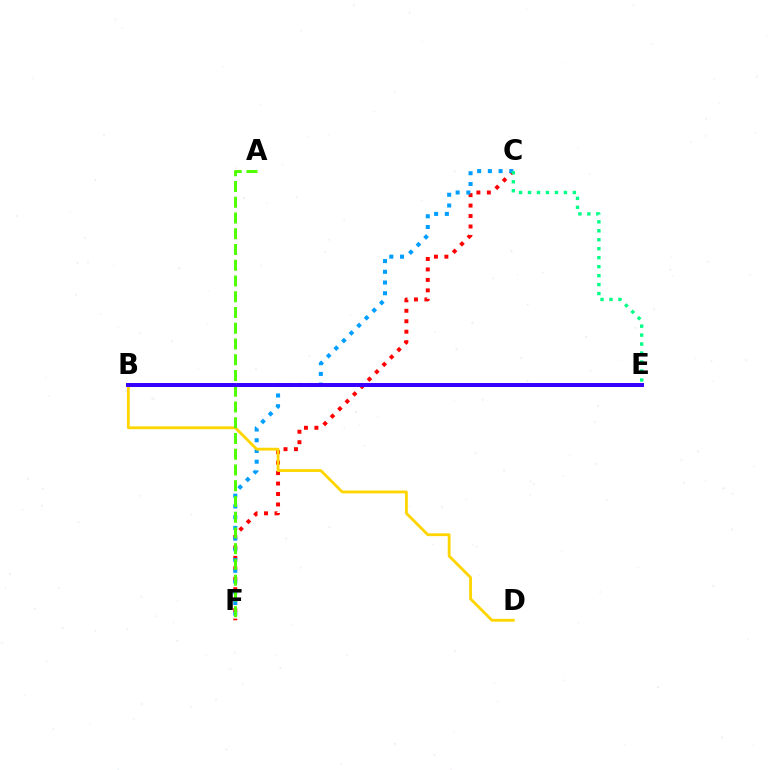{('C', 'F'): [{'color': '#ff0000', 'line_style': 'dotted', 'thickness': 2.84}, {'color': '#009eff', 'line_style': 'dotted', 'thickness': 2.91}], ('B', 'E'): [{'color': '#ff00ed', 'line_style': 'dashed', 'thickness': 1.73}, {'color': '#3700ff', 'line_style': 'solid', 'thickness': 2.85}], ('B', 'D'): [{'color': '#ffd500', 'line_style': 'solid', 'thickness': 2.03}], ('A', 'F'): [{'color': '#4fff00', 'line_style': 'dashed', 'thickness': 2.14}], ('C', 'E'): [{'color': '#00ff86', 'line_style': 'dotted', 'thickness': 2.44}]}